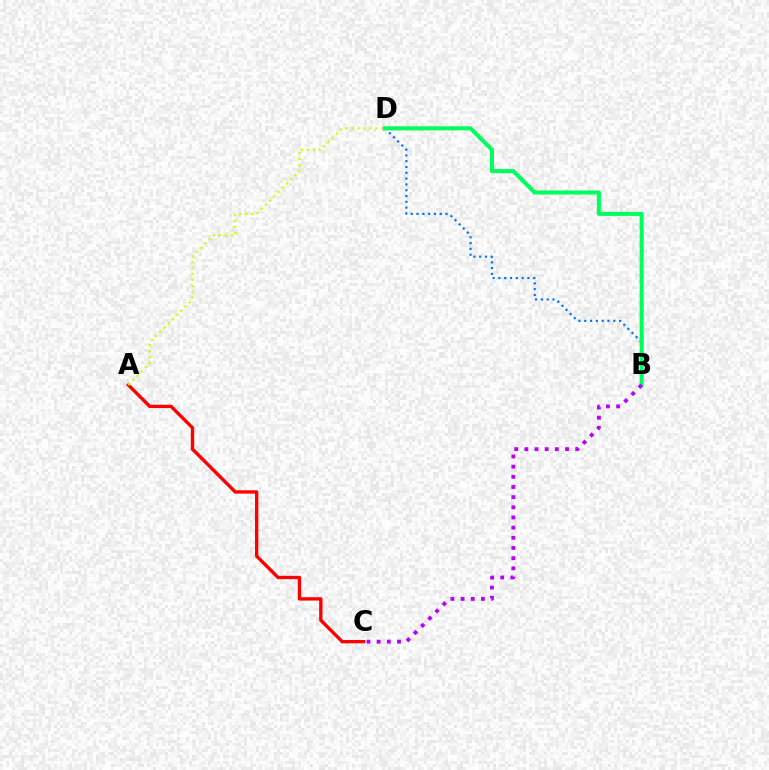{('A', 'C'): [{'color': '#ff0000', 'line_style': 'solid', 'thickness': 2.42}], ('A', 'D'): [{'color': '#d1ff00', 'line_style': 'dotted', 'thickness': 1.61}], ('B', 'D'): [{'color': '#0074ff', 'line_style': 'dotted', 'thickness': 1.58}, {'color': '#00ff5c', 'line_style': 'solid', 'thickness': 2.93}], ('B', 'C'): [{'color': '#b900ff', 'line_style': 'dotted', 'thickness': 2.76}]}